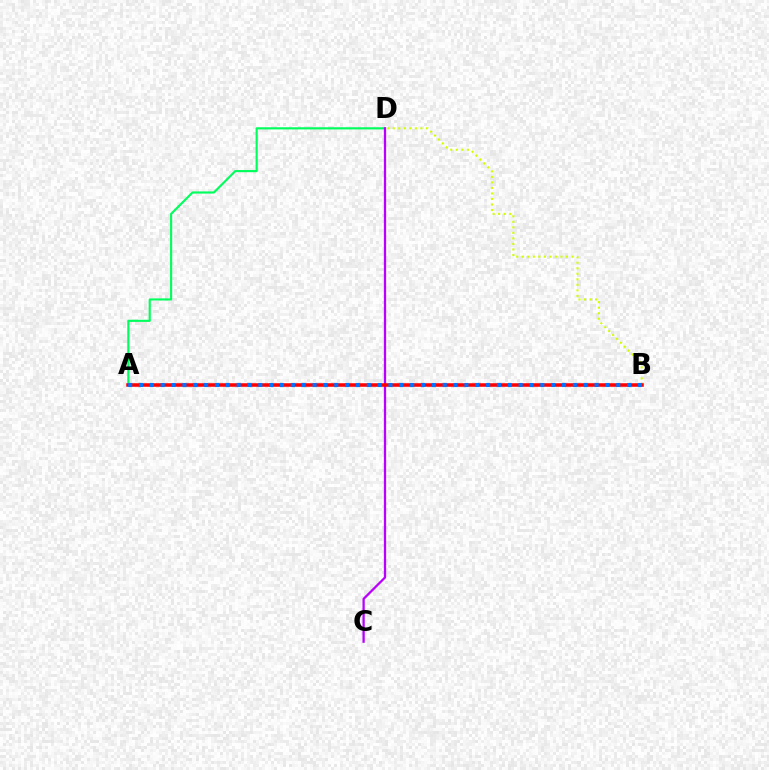{('B', 'D'): [{'color': '#d1ff00', 'line_style': 'dotted', 'thickness': 1.5}], ('A', 'D'): [{'color': '#00ff5c', 'line_style': 'solid', 'thickness': 1.55}], ('C', 'D'): [{'color': '#b900ff', 'line_style': 'solid', 'thickness': 1.64}], ('A', 'B'): [{'color': '#ff0000', 'line_style': 'solid', 'thickness': 2.56}, {'color': '#0074ff', 'line_style': 'dotted', 'thickness': 2.95}]}